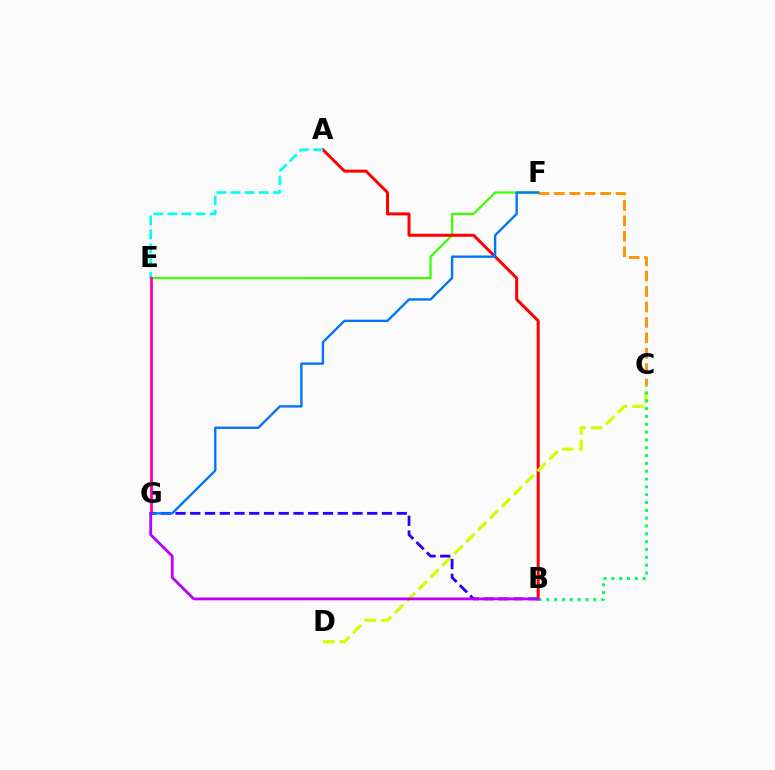{('C', 'F'): [{'color': '#ff9400', 'line_style': 'dashed', 'thickness': 2.1}], ('E', 'F'): [{'color': '#3dff00', 'line_style': 'solid', 'thickness': 1.62}], ('A', 'B'): [{'color': '#ff0000', 'line_style': 'solid', 'thickness': 2.14}], ('C', 'D'): [{'color': '#d1ff00', 'line_style': 'dashed', 'thickness': 2.28}], ('A', 'E'): [{'color': '#00fff6', 'line_style': 'dashed', 'thickness': 1.91}], ('B', 'G'): [{'color': '#2500ff', 'line_style': 'dashed', 'thickness': 2.0}, {'color': '#b900ff', 'line_style': 'solid', 'thickness': 2.0}], ('B', 'C'): [{'color': '#00ff5c', 'line_style': 'dotted', 'thickness': 2.13}], ('E', 'G'): [{'color': '#ff00ac', 'line_style': 'solid', 'thickness': 2.01}], ('F', 'G'): [{'color': '#0074ff', 'line_style': 'solid', 'thickness': 1.69}]}